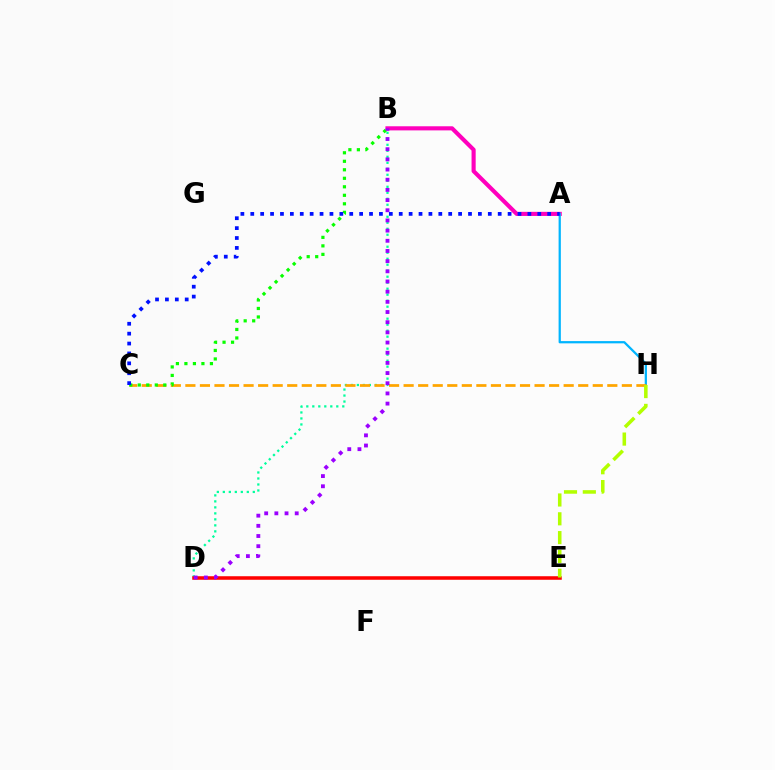{('A', 'B'): [{'color': '#ff00bd', 'line_style': 'solid', 'thickness': 2.96}], ('B', 'D'): [{'color': '#00ff9d', 'line_style': 'dotted', 'thickness': 1.63}, {'color': '#9b00ff', 'line_style': 'dotted', 'thickness': 2.76}], ('A', 'H'): [{'color': '#00b5ff', 'line_style': 'solid', 'thickness': 1.62}], ('C', 'H'): [{'color': '#ffa500', 'line_style': 'dashed', 'thickness': 1.98}], ('D', 'E'): [{'color': '#ff0000', 'line_style': 'solid', 'thickness': 2.55}], ('B', 'C'): [{'color': '#08ff00', 'line_style': 'dotted', 'thickness': 2.31}], ('E', 'H'): [{'color': '#b3ff00', 'line_style': 'dashed', 'thickness': 2.56}], ('A', 'C'): [{'color': '#0010ff', 'line_style': 'dotted', 'thickness': 2.69}]}